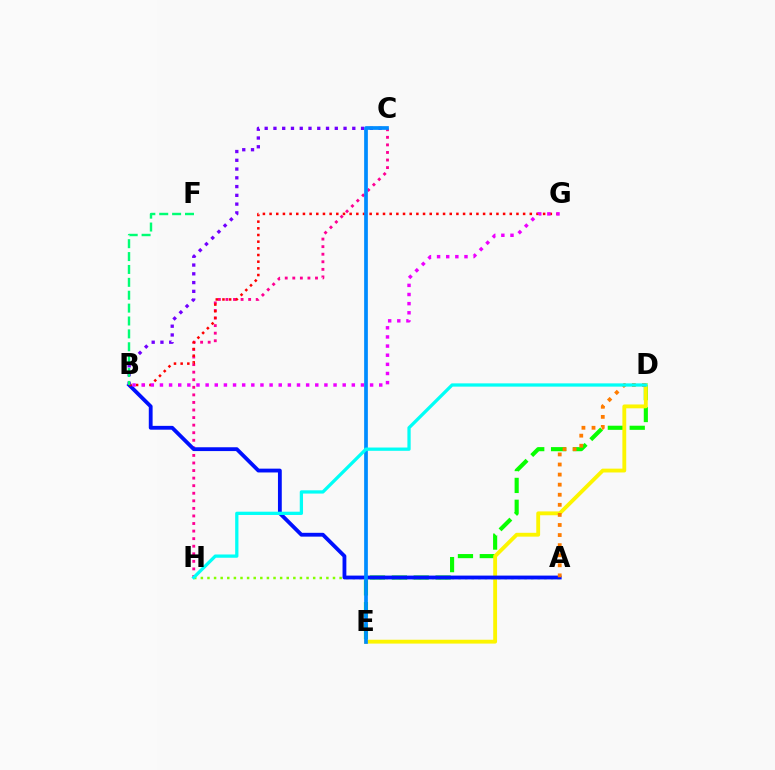{('A', 'H'): [{'color': '#84ff00', 'line_style': 'dotted', 'thickness': 1.8}], ('D', 'E'): [{'color': '#08ff00', 'line_style': 'dashed', 'thickness': 2.97}, {'color': '#fcf500', 'line_style': 'solid', 'thickness': 2.76}], ('C', 'H'): [{'color': '#ff0094', 'line_style': 'dotted', 'thickness': 2.06}], ('A', 'B'): [{'color': '#0010ff', 'line_style': 'solid', 'thickness': 2.75}], ('B', 'G'): [{'color': '#ff0000', 'line_style': 'dotted', 'thickness': 1.81}, {'color': '#ee00ff', 'line_style': 'dotted', 'thickness': 2.48}], ('B', 'C'): [{'color': '#7200ff', 'line_style': 'dotted', 'thickness': 2.38}], ('A', 'D'): [{'color': '#ff7c00', 'line_style': 'dotted', 'thickness': 2.74}], ('C', 'E'): [{'color': '#008cff', 'line_style': 'solid', 'thickness': 2.67}], ('D', 'H'): [{'color': '#00fff6', 'line_style': 'solid', 'thickness': 2.35}], ('B', 'F'): [{'color': '#00ff74', 'line_style': 'dashed', 'thickness': 1.75}]}